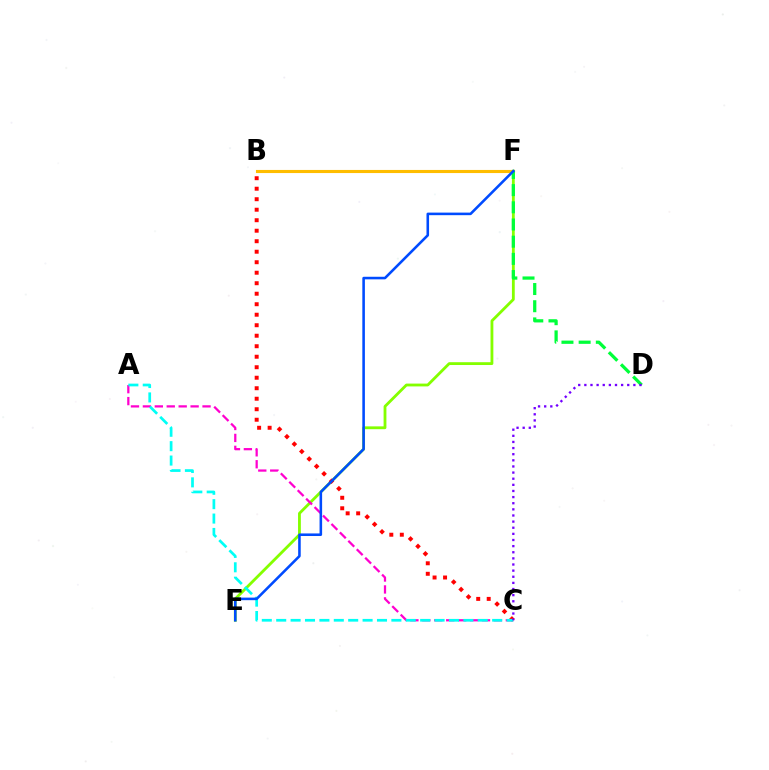{('B', 'F'): [{'color': '#ffbd00', 'line_style': 'solid', 'thickness': 2.24}], ('E', 'F'): [{'color': '#84ff00', 'line_style': 'solid', 'thickness': 2.03}, {'color': '#004bff', 'line_style': 'solid', 'thickness': 1.85}], ('A', 'C'): [{'color': '#ff00cf', 'line_style': 'dashed', 'thickness': 1.62}, {'color': '#00fff6', 'line_style': 'dashed', 'thickness': 1.96}], ('D', 'F'): [{'color': '#00ff39', 'line_style': 'dashed', 'thickness': 2.33}], ('B', 'C'): [{'color': '#ff0000', 'line_style': 'dotted', 'thickness': 2.85}], ('C', 'D'): [{'color': '#7200ff', 'line_style': 'dotted', 'thickness': 1.67}]}